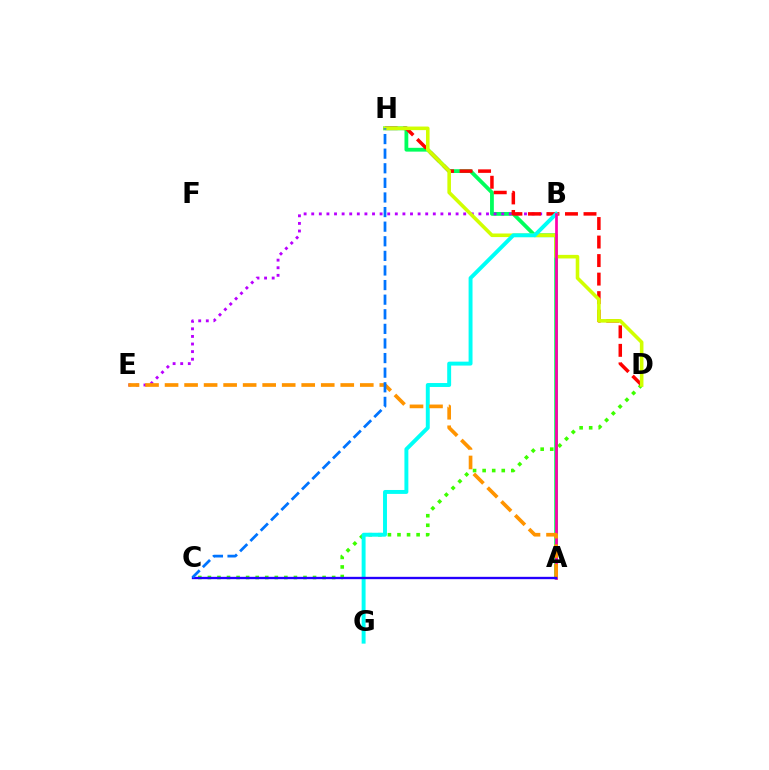{('A', 'H'): [{'color': '#00ff5c', 'line_style': 'solid', 'thickness': 2.74}], ('C', 'D'): [{'color': '#3dff00', 'line_style': 'dotted', 'thickness': 2.6}], ('B', 'E'): [{'color': '#b900ff', 'line_style': 'dotted', 'thickness': 2.06}], ('D', 'H'): [{'color': '#ff0000', 'line_style': 'dashed', 'thickness': 2.52}, {'color': '#d1ff00', 'line_style': 'solid', 'thickness': 2.58}], ('B', 'G'): [{'color': '#00fff6', 'line_style': 'solid', 'thickness': 2.83}], ('A', 'B'): [{'color': '#ff00ac', 'line_style': 'solid', 'thickness': 1.96}], ('A', 'E'): [{'color': '#ff9400', 'line_style': 'dashed', 'thickness': 2.65}], ('A', 'C'): [{'color': '#2500ff', 'line_style': 'solid', 'thickness': 1.69}], ('C', 'H'): [{'color': '#0074ff', 'line_style': 'dashed', 'thickness': 1.98}]}